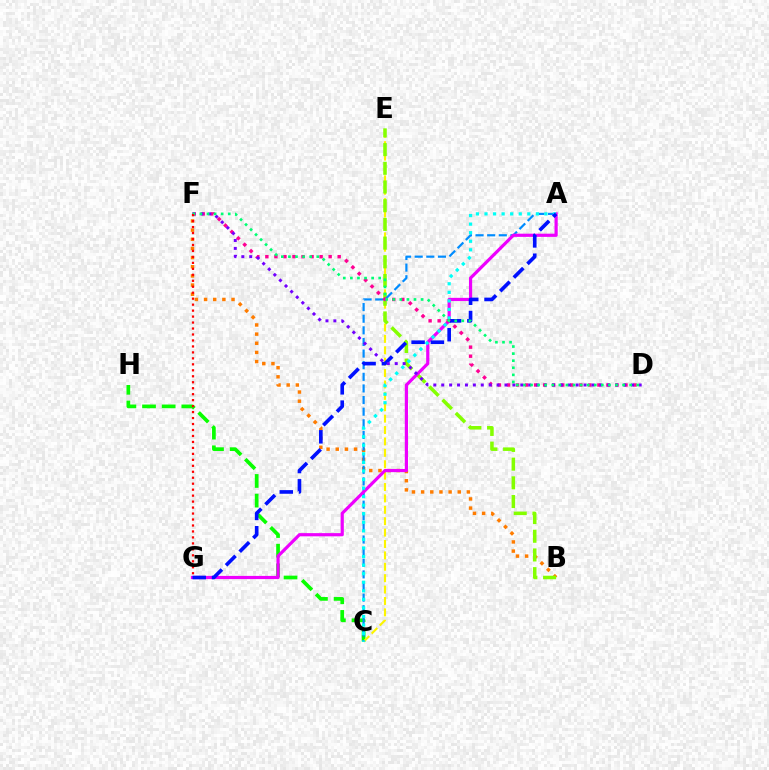{('C', 'H'): [{'color': '#08ff00', 'line_style': 'dashed', 'thickness': 2.67}], ('B', 'F'): [{'color': '#ff7c00', 'line_style': 'dotted', 'thickness': 2.49}], ('C', 'E'): [{'color': '#fcf500', 'line_style': 'dashed', 'thickness': 1.55}], ('B', 'E'): [{'color': '#84ff00', 'line_style': 'dashed', 'thickness': 2.54}], ('A', 'C'): [{'color': '#008cff', 'line_style': 'dashed', 'thickness': 1.58}, {'color': '#00fff6', 'line_style': 'dotted', 'thickness': 2.33}], ('A', 'G'): [{'color': '#ee00ff', 'line_style': 'solid', 'thickness': 2.3}, {'color': '#0010ff', 'line_style': 'dashed', 'thickness': 2.62}], ('D', 'F'): [{'color': '#ff0094', 'line_style': 'dotted', 'thickness': 2.46}, {'color': '#7200ff', 'line_style': 'dotted', 'thickness': 2.15}, {'color': '#00ff74', 'line_style': 'dotted', 'thickness': 1.92}], ('F', 'G'): [{'color': '#ff0000', 'line_style': 'dotted', 'thickness': 1.62}]}